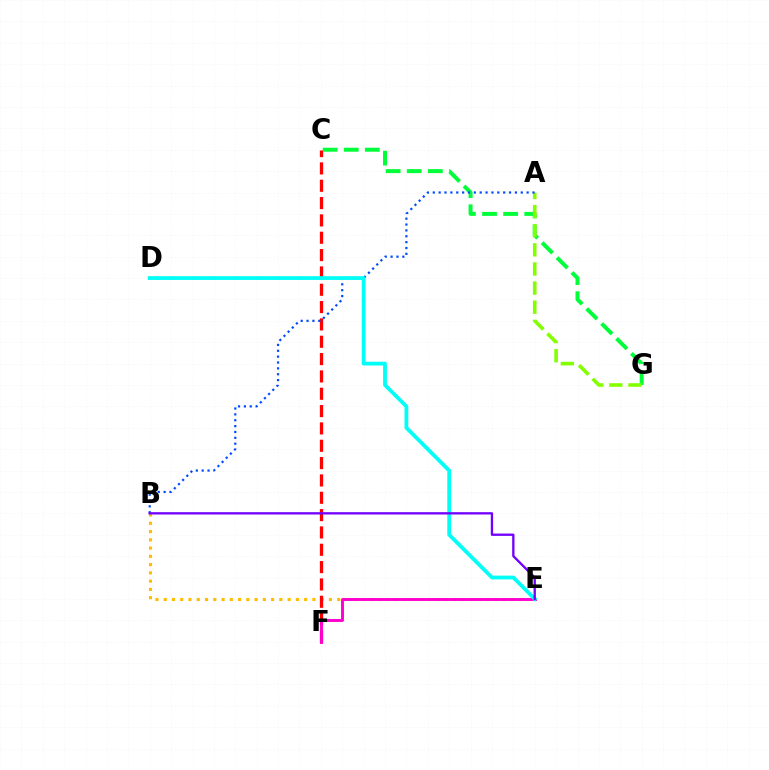{('B', 'E'): [{'color': '#ffbd00', 'line_style': 'dotted', 'thickness': 2.24}, {'color': '#7200ff', 'line_style': 'solid', 'thickness': 1.68}], ('C', 'G'): [{'color': '#00ff39', 'line_style': 'dashed', 'thickness': 2.87}], ('C', 'F'): [{'color': '#ff0000', 'line_style': 'dashed', 'thickness': 2.35}], ('A', 'G'): [{'color': '#84ff00', 'line_style': 'dashed', 'thickness': 2.6}], ('E', 'F'): [{'color': '#ff00cf', 'line_style': 'solid', 'thickness': 2.1}], ('A', 'B'): [{'color': '#004bff', 'line_style': 'dotted', 'thickness': 1.59}], ('D', 'E'): [{'color': '#00fff6', 'line_style': 'solid', 'thickness': 2.73}]}